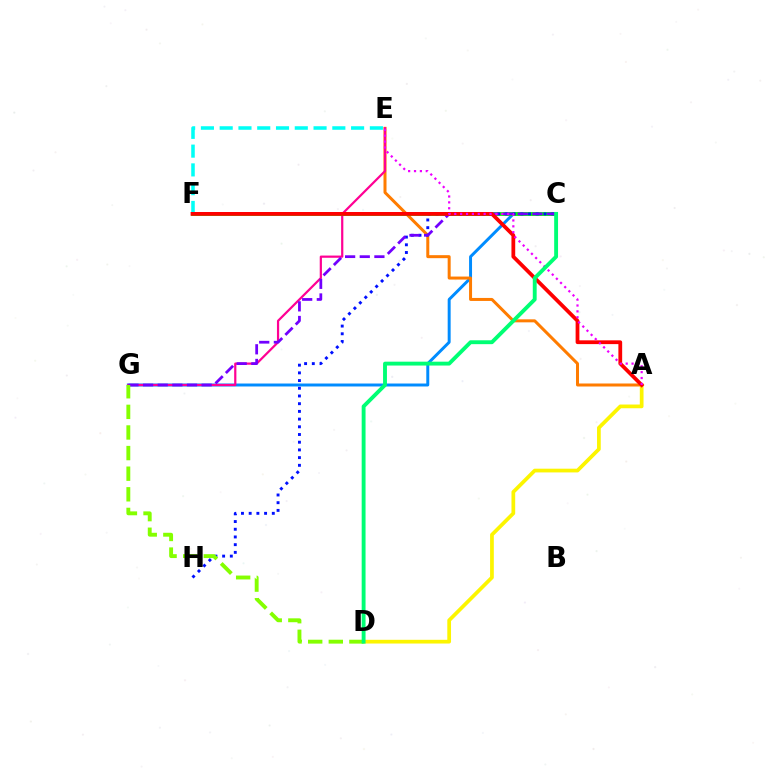{('C', 'G'): [{'color': '#008cff', 'line_style': 'solid', 'thickness': 2.13}, {'color': '#7200ff', 'line_style': 'dashed', 'thickness': 1.99}], ('A', 'E'): [{'color': '#ff7c00', 'line_style': 'solid', 'thickness': 2.16}, {'color': '#ee00ff', 'line_style': 'dotted', 'thickness': 1.6}], ('A', 'D'): [{'color': '#fcf500', 'line_style': 'solid', 'thickness': 2.68}], ('E', 'G'): [{'color': '#ff0094', 'line_style': 'solid', 'thickness': 1.59}], ('C', 'F'): [{'color': '#08ff00', 'line_style': 'solid', 'thickness': 2.74}], ('C', 'H'): [{'color': '#0010ff', 'line_style': 'dotted', 'thickness': 2.09}], ('D', 'G'): [{'color': '#84ff00', 'line_style': 'dashed', 'thickness': 2.8}], ('E', 'F'): [{'color': '#00fff6', 'line_style': 'dashed', 'thickness': 2.55}], ('A', 'F'): [{'color': '#ff0000', 'line_style': 'solid', 'thickness': 2.72}], ('C', 'D'): [{'color': '#00ff74', 'line_style': 'solid', 'thickness': 2.79}]}